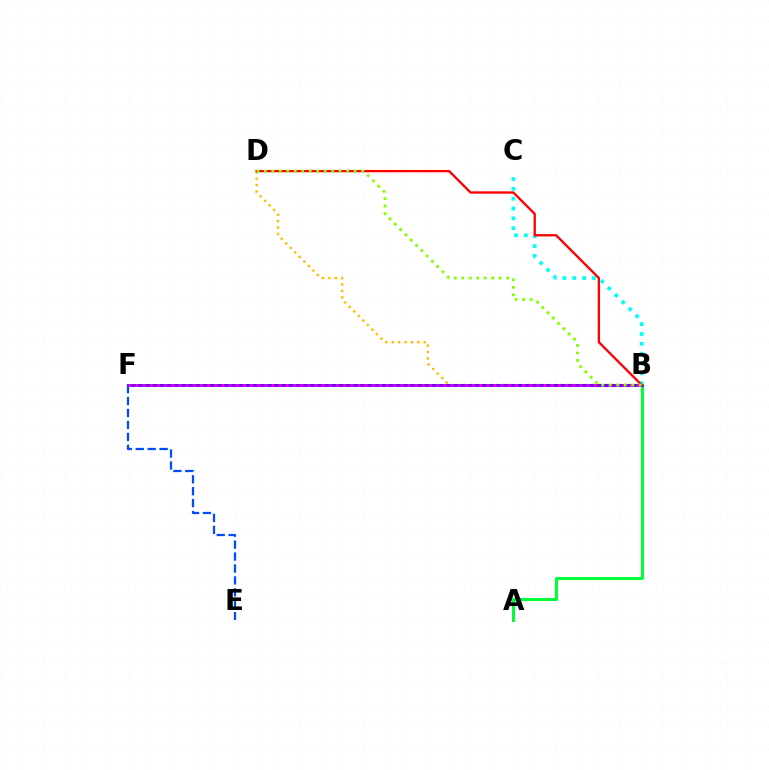{('A', 'B'): [{'color': '#00ff39', 'line_style': 'solid', 'thickness': 2.18}], ('B', 'D'): [{'color': '#ffbd00', 'line_style': 'dotted', 'thickness': 1.74}, {'color': '#ff0000', 'line_style': 'solid', 'thickness': 1.67}, {'color': '#84ff00', 'line_style': 'dotted', 'thickness': 2.03}], ('B', 'F'): [{'color': '#7200ff', 'line_style': 'solid', 'thickness': 2.17}, {'color': '#ff00cf', 'line_style': 'dotted', 'thickness': 1.95}], ('B', 'C'): [{'color': '#00fff6', 'line_style': 'dotted', 'thickness': 2.67}], ('E', 'F'): [{'color': '#004bff', 'line_style': 'dashed', 'thickness': 1.62}]}